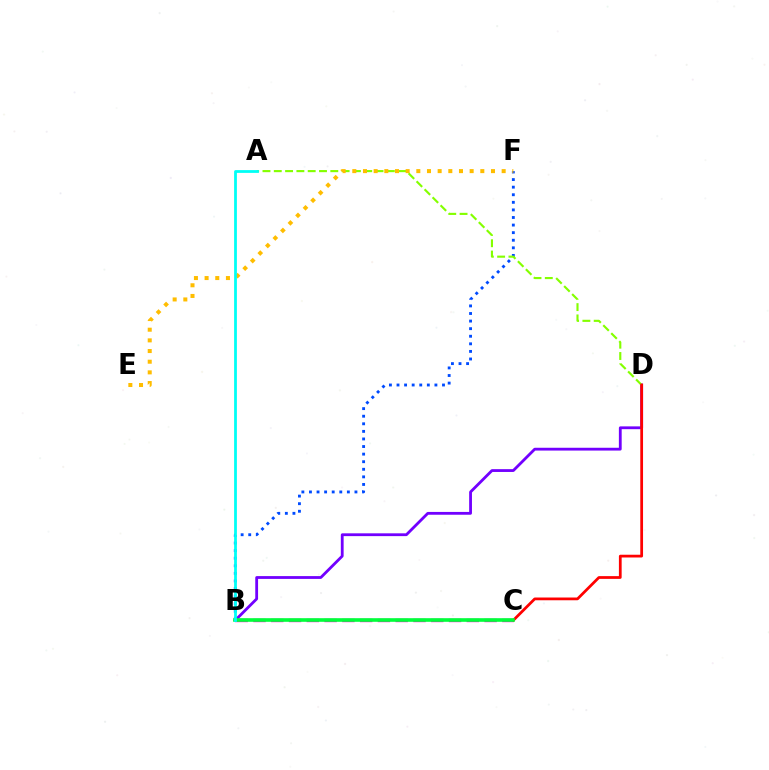{('B', 'D'): [{'color': '#7200ff', 'line_style': 'solid', 'thickness': 2.02}], ('B', 'C'): [{'color': '#ff00cf', 'line_style': 'dashed', 'thickness': 2.42}, {'color': '#00ff39', 'line_style': 'solid', 'thickness': 2.61}], ('B', 'F'): [{'color': '#004bff', 'line_style': 'dotted', 'thickness': 2.06}], ('A', 'D'): [{'color': '#84ff00', 'line_style': 'dashed', 'thickness': 1.54}], ('C', 'D'): [{'color': '#ff0000', 'line_style': 'solid', 'thickness': 1.98}], ('E', 'F'): [{'color': '#ffbd00', 'line_style': 'dotted', 'thickness': 2.9}], ('A', 'B'): [{'color': '#00fff6', 'line_style': 'solid', 'thickness': 2.0}]}